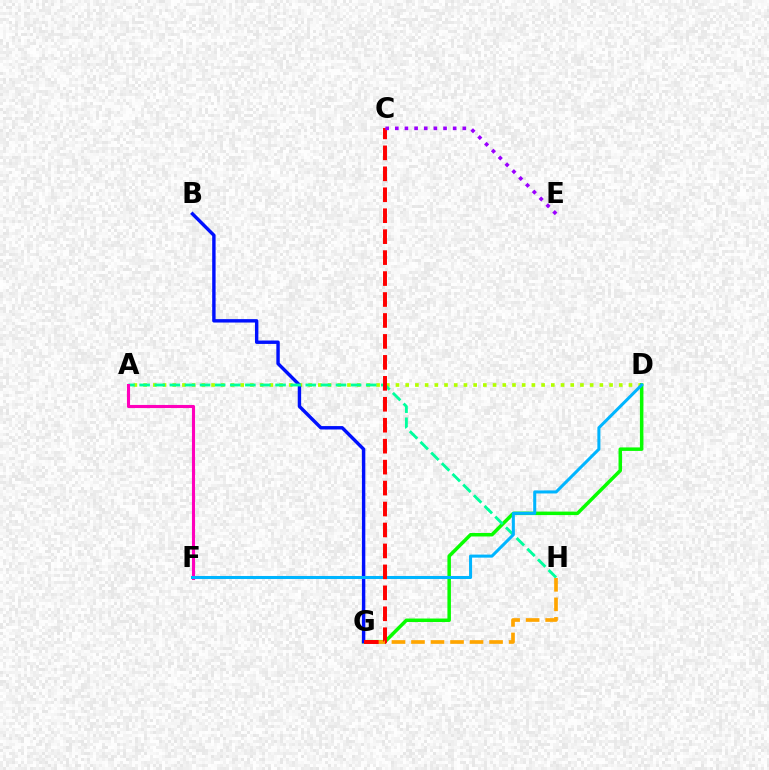{('A', 'D'): [{'color': '#b3ff00', 'line_style': 'dotted', 'thickness': 2.64}], ('D', 'G'): [{'color': '#08ff00', 'line_style': 'solid', 'thickness': 2.52}], ('B', 'G'): [{'color': '#0010ff', 'line_style': 'solid', 'thickness': 2.46}], ('A', 'H'): [{'color': '#00ff9d', 'line_style': 'dashed', 'thickness': 2.05}], ('G', 'H'): [{'color': '#ffa500', 'line_style': 'dashed', 'thickness': 2.65}], ('A', 'F'): [{'color': '#ff00bd', 'line_style': 'solid', 'thickness': 2.23}], ('D', 'F'): [{'color': '#00b5ff', 'line_style': 'solid', 'thickness': 2.19}], ('C', 'G'): [{'color': '#ff0000', 'line_style': 'dashed', 'thickness': 2.85}], ('C', 'E'): [{'color': '#9b00ff', 'line_style': 'dotted', 'thickness': 2.62}]}